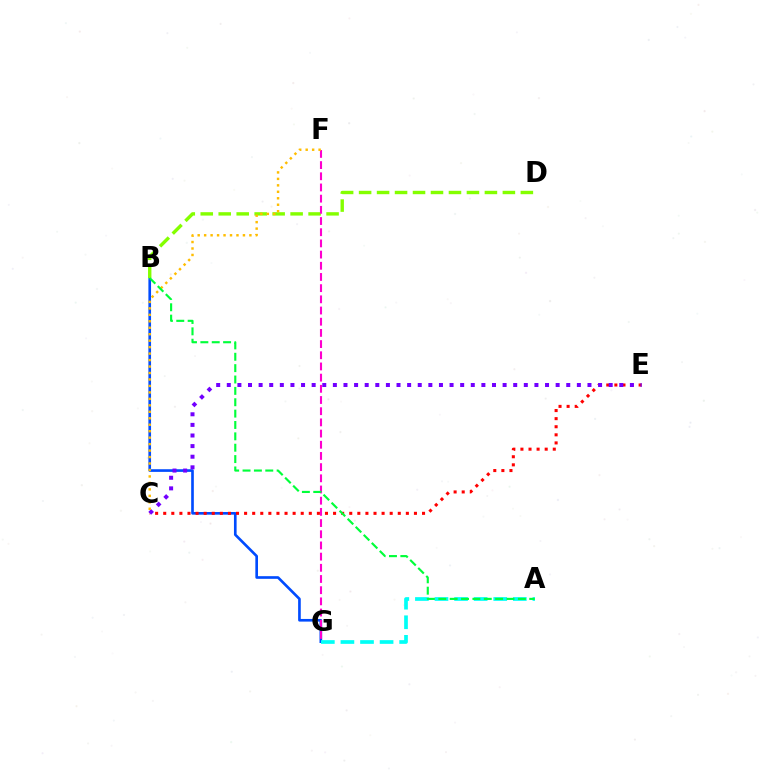{('B', 'G'): [{'color': '#004bff', 'line_style': 'solid', 'thickness': 1.91}], ('A', 'G'): [{'color': '#00fff6', 'line_style': 'dashed', 'thickness': 2.66}], ('C', 'E'): [{'color': '#ff0000', 'line_style': 'dotted', 'thickness': 2.2}, {'color': '#7200ff', 'line_style': 'dotted', 'thickness': 2.88}], ('B', 'D'): [{'color': '#84ff00', 'line_style': 'dashed', 'thickness': 2.44}], ('F', 'G'): [{'color': '#ff00cf', 'line_style': 'dashed', 'thickness': 1.52}], ('C', 'F'): [{'color': '#ffbd00', 'line_style': 'dotted', 'thickness': 1.76}], ('A', 'B'): [{'color': '#00ff39', 'line_style': 'dashed', 'thickness': 1.54}]}